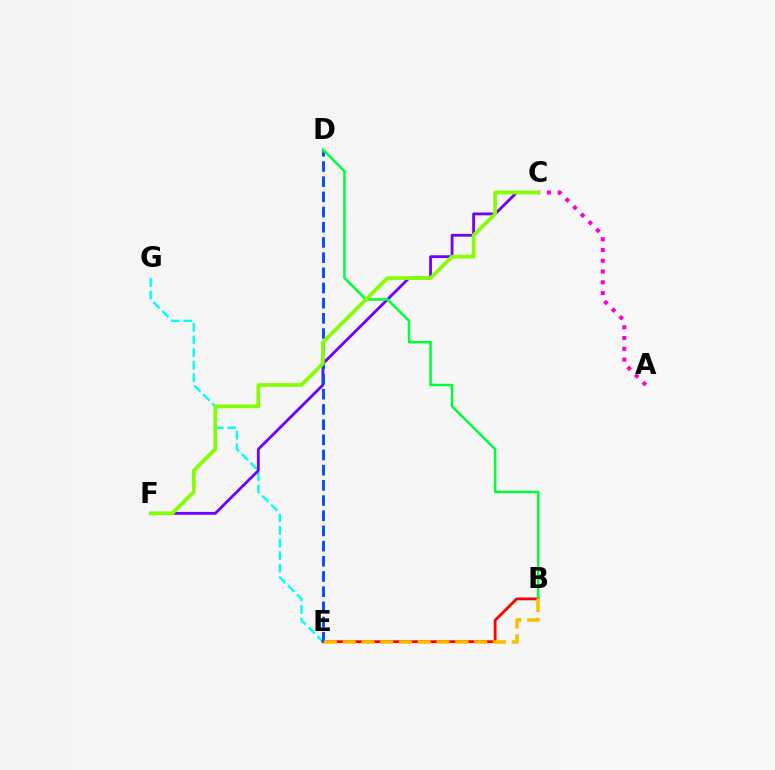{('E', 'G'): [{'color': '#00fff6', 'line_style': 'dashed', 'thickness': 1.71}], ('C', 'F'): [{'color': '#7200ff', 'line_style': 'solid', 'thickness': 2.03}, {'color': '#84ff00', 'line_style': 'solid', 'thickness': 2.67}], ('B', 'E'): [{'color': '#ff0000', 'line_style': 'solid', 'thickness': 2.02}, {'color': '#ffbd00', 'line_style': 'dashed', 'thickness': 2.55}], ('D', 'E'): [{'color': '#004bff', 'line_style': 'dashed', 'thickness': 2.06}], ('B', 'D'): [{'color': '#00ff39', 'line_style': 'solid', 'thickness': 1.82}], ('A', 'C'): [{'color': '#ff00cf', 'line_style': 'dotted', 'thickness': 2.93}]}